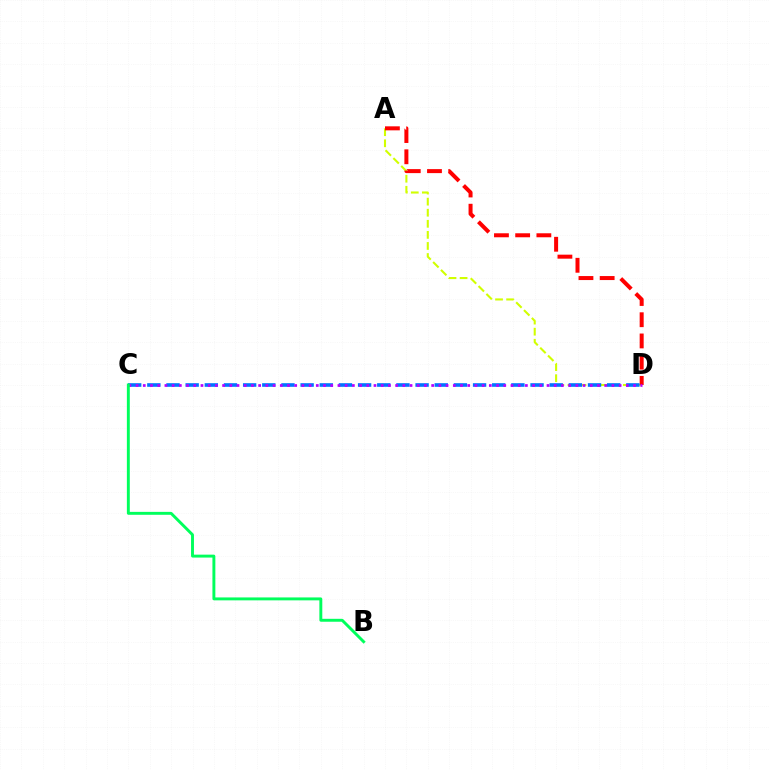{('A', 'D'): [{'color': '#d1ff00', 'line_style': 'dashed', 'thickness': 1.5}, {'color': '#ff0000', 'line_style': 'dashed', 'thickness': 2.88}], ('C', 'D'): [{'color': '#0074ff', 'line_style': 'dashed', 'thickness': 2.6}, {'color': '#b900ff', 'line_style': 'dotted', 'thickness': 1.96}], ('B', 'C'): [{'color': '#00ff5c', 'line_style': 'solid', 'thickness': 2.1}]}